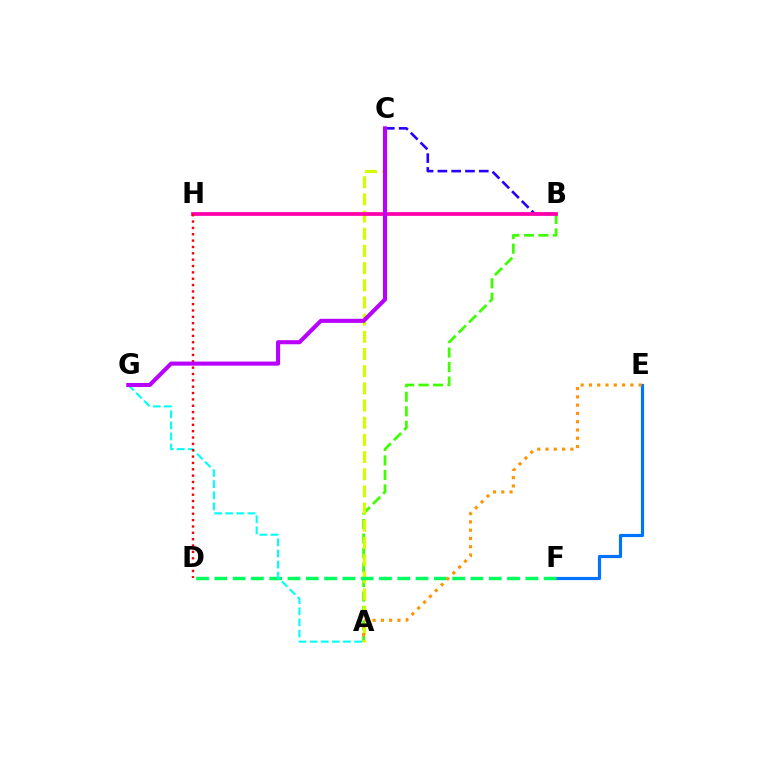{('A', 'B'): [{'color': '#3dff00', 'line_style': 'dashed', 'thickness': 1.97}], ('B', 'C'): [{'color': '#2500ff', 'line_style': 'dashed', 'thickness': 1.88}], ('A', 'C'): [{'color': '#d1ff00', 'line_style': 'dashed', 'thickness': 2.33}], ('E', 'F'): [{'color': '#0074ff', 'line_style': 'solid', 'thickness': 2.29}], ('D', 'F'): [{'color': '#00ff5c', 'line_style': 'dashed', 'thickness': 2.49}], ('A', 'G'): [{'color': '#00fff6', 'line_style': 'dashed', 'thickness': 1.51}], ('B', 'H'): [{'color': '#ff00ac', 'line_style': 'solid', 'thickness': 2.69}], ('A', 'E'): [{'color': '#ff9400', 'line_style': 'dotted', 'thickness': 2.25}], ('D', 'H'): [{'color': '#ff0000', 'line_style': 'dotted', 'thickness': 1.73}], ('C', 'G'): [{'color': '#b900ff', 'line_style': 'solid', 'thickness': 2.94}]}